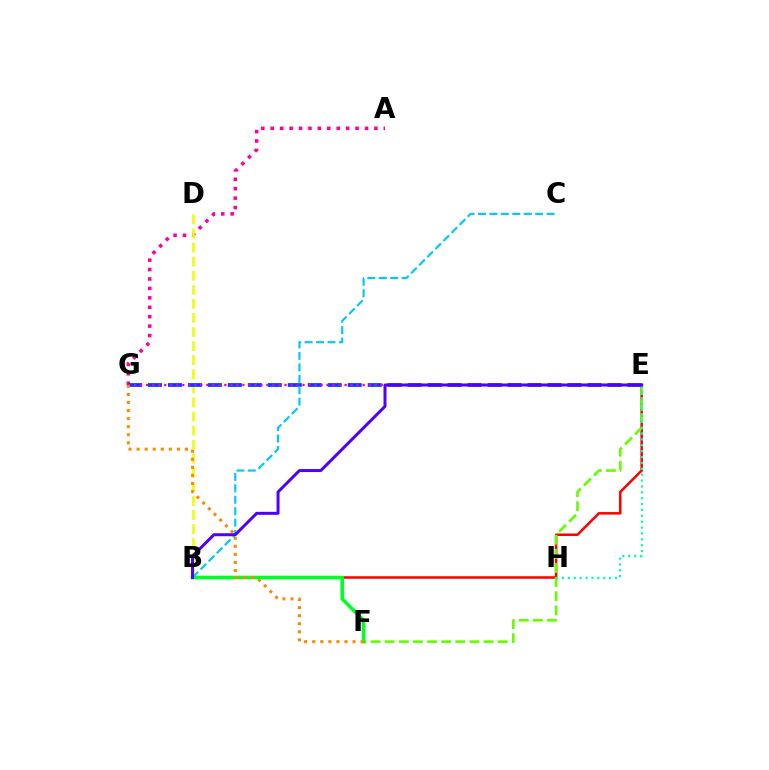{('A', 'G'): [{'color': '#ff00a0', 'line_style': 'dotted', 'thickness': 2.56}], ('B', 'D'): [{'color': '#eeff00', 'line_style': 'dashed', 'thickness': 1.91}], ('B', 'E'): [{'color': '#ff0000', 'line_style': 'solid', 'thickness': 1.82}, {'color': '#4f00ff', 'line_style': 'solid', 'thickness': 2.15}], ('E', 'F'): [{'color': '#66ff00', 'line_style': 'dashed', 'thickness': 1.92}], ('E', 'G'): [{'color': '#003fff', 'line_style': 'dashed', 'thickness': 2.71}, {'color': '#d600ff', 'line_style': 'dotted', 'thickness': 1.63}], ('B', 'F'): [{'color': '#00ff27', 'line_style': 'solid', 'thickness': 2.58}], ('E', 'H'): [{'color': '#00ffaf', 'line_style': 'dotted', 'thickness': 1.6}], ('B', 'C'): [{'color': '#00c7ff', 'line_style': 'dashed', 'thickness': 1.55}], ('F', 'G'): [{'color': '#ff8800', 'line_style': 'dotted', 'thickness': 2.19}]}